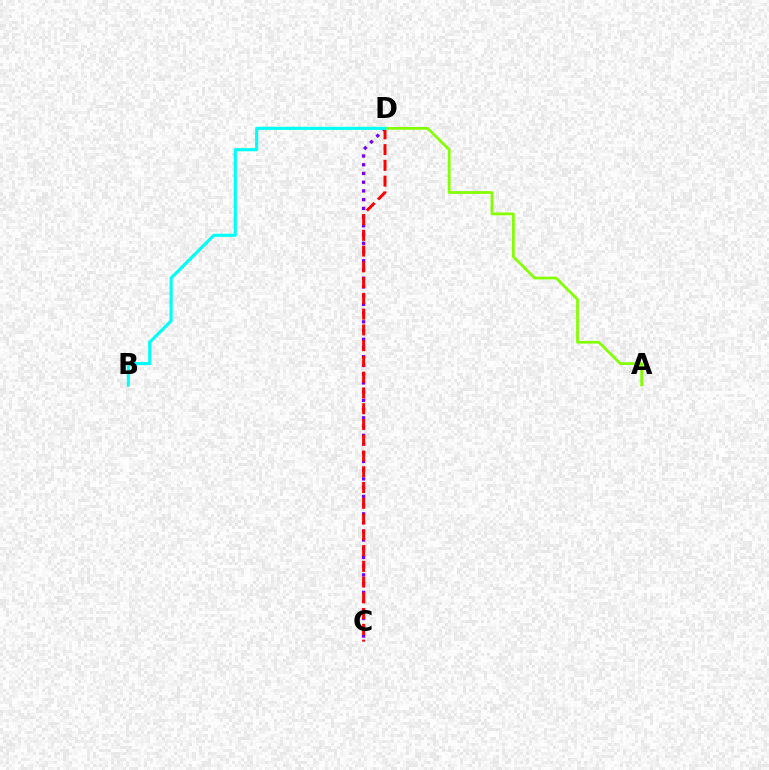{('C', 'D'): [{'color': '#7200ff', 'line_style': 'dotted', 'thickness': 2.37}, {'color': '#ff0000', 'line_style': 'dashed', 'thickness': 2.14}], ('A', 'D'): [{'color': '#84ff00', 'line_style': 'solid', 'thickness': 1.98}], ('B', 'D'): [{'color': '#00fff6', 'line_style': 'solid', 'thickness': 2.24}]}